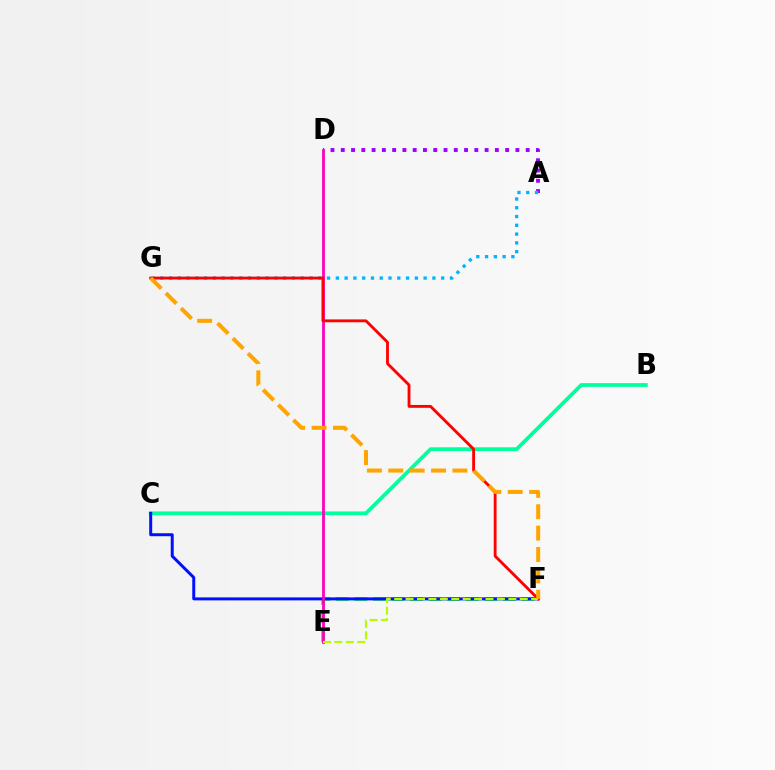{('A', 'D'): [{'color': '#9b00ff', 'line_style': 'dotted', 'thickness': 2.79}], ('B', 'C'): [{'color': '#00ff9d', 'line_style': 'solid', 'thickness': 2.7}], ('A', 'G'): [{'color': '#00b5ff', 'line_style': 'dotted', 'thickness': 2.39}], ('E', 'F'): [{'color': '#08ff00', 'line_style': 'dashed', 'thickness': 2.52}, {'color': '#b3ff00', 'line_style': 'dashed', 'thickness': 1.55}], ('C', 'F'): [{'color': '#0010ff', 'line_style': 'solid', 'thickness': 2.14}], ('D', 'E'): [{'color': '#ff00bd', 'line_style': 'solid', 'thickness': 2.01}], ('F', 'G'): [{'color': '#ff0000', 'line_style': 'solid', 'thickness': 2.05}, {'color': '#ffa500', 'line_style': 'dashed', 'thickness': 2.9}]}